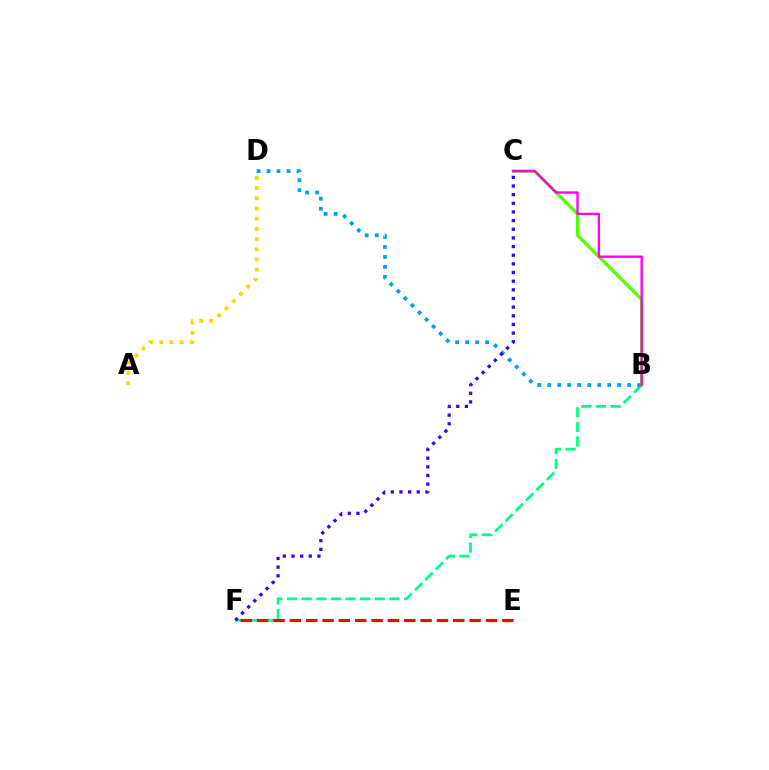{('B', 'F'): [{'color': '#00ff86', 'line_style': 'dashed', 'thickness': 1.99}], ('A', 'D'): [{'color': '#ffd500', 'line_style': 'dotted', 'thickness': 2.77}], ('E', 'F'): [{'color': '#ff0000', 'line_style': 'dashed', 'thickness': 2.22}], ('B', 'D'): [{'color': '#009eff', 'line_style': 'dotted', 'thickness': 2.71}], ('B', 'C'): [{'color': '#4fff00', 'line_style': 'solid', 'thickness': 2.31}, {'color': '#ff00ed', 'line_style': 'solid', 'thickness': 1.69}], ('C', 'F'): [{'color': '#3700ff', 'line_style': 'dotted', 'thickness': 2.35}]}